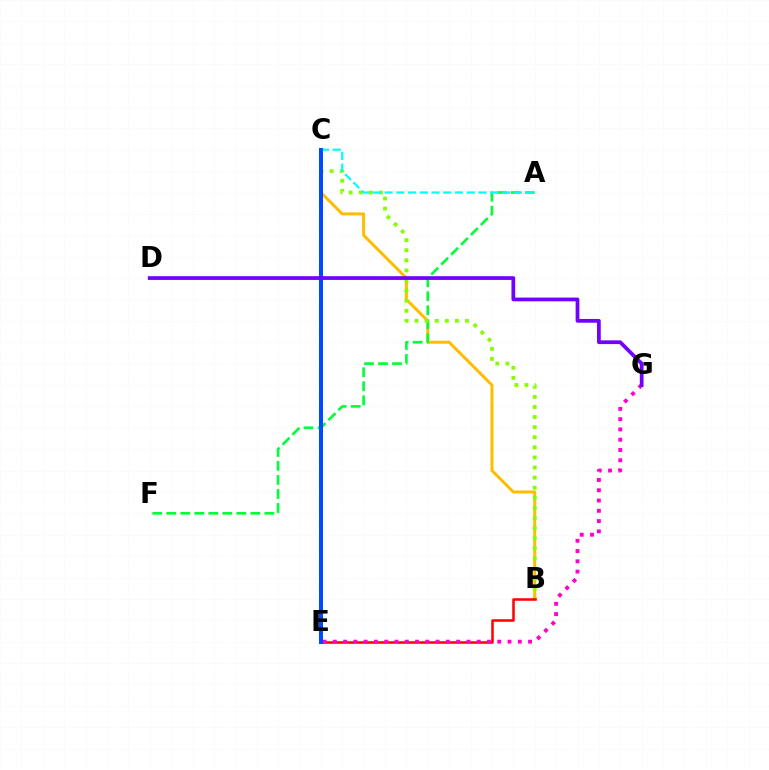{('B', 'C'): [{'color': '#ffbd00', 'line_style': 'solid', 'thickness': 2.15}, {'color': '#84ff00', 'line_style': 'dotted', 'thickness': 2.74}], ('A', 'F'): [{'color': '#00ff39', 'line_style': 'dashed', 'thickness': 1.9}], ('B', 'E'): [{'color': '#ff0000', 'line_style': 'solid', 'thickness': 1.82}], ('E', 'G'): [{'color': '#ff00cf', 'line_style': 'dotted', 'thickness': 2.79}], ('A', 'C'): [{'color': '#00fff6', 'line_style': 'dashed', 'thickness': 1.59}], ('C', 'E'): [{'color': '#004bff', 'line_style': 'solid', 'thickness': 2.9}], ('D', 'G'): [{'color': '#7200ff', 'line_style': 'solid', 'thickness': 2.69}]}